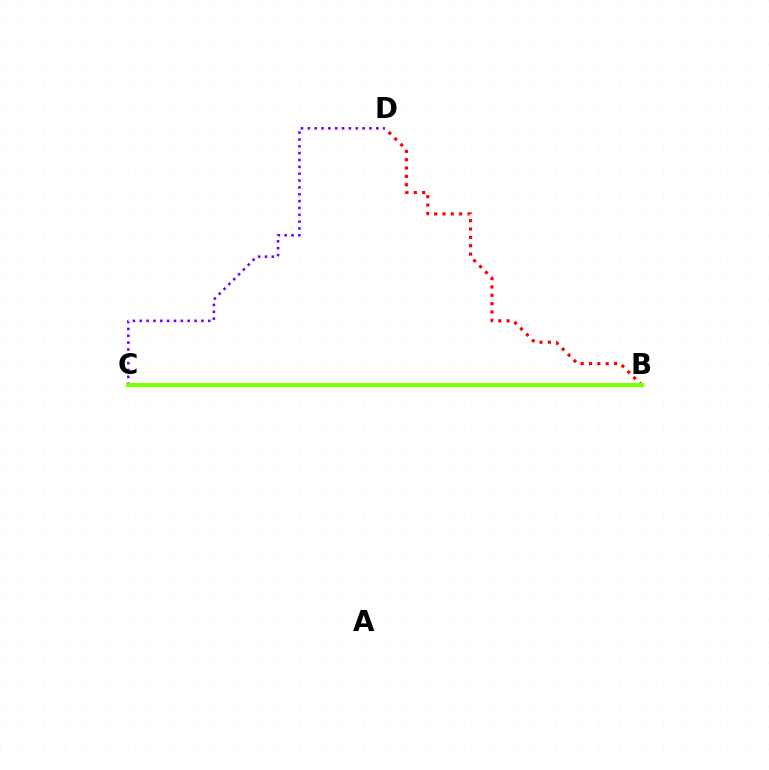{('B', 'C'): [{'color': '#00fff6', 'line_style': 'solid', 'thickness': 2.36}, {'color': '#84ff00', 'line_style': 'solid', 'thickness': 2.94}], ('C', 'D'): [{'color': '#7200ff', 'line_style': 'dotted', 'thickness': 1.86}], ('B', 'D'): [{'color': '#ff0000', 'line_style': 'dotted', 'thickness': 2.27}]}